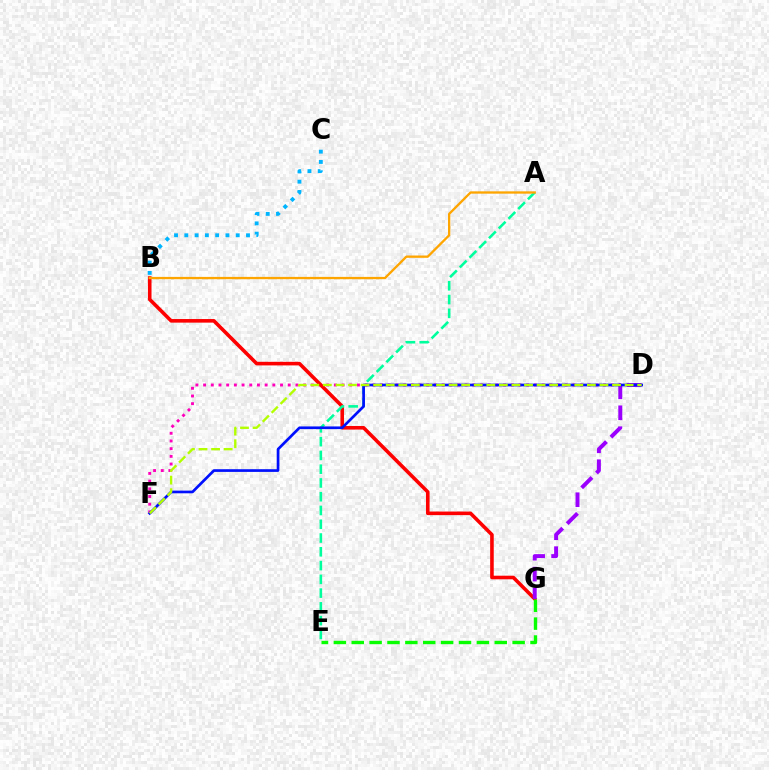{('D', 'F'): [{'color': '#ff00bd', 'line_style': 'dotted', 'thickness': 2.09}, {'color': '#0010ff', 'line_style': 'solid', 'thickness': 1.94}, {'color': '#b3ff00', 'line_style': 'dashed', 'thickness': 1.71}], ('B', 'C'): [{'color': '#00b5ff', 'line_style': 'dotted', 'thickness': 2.79}], ('B', 'G'): [{'color': '#ff0000', 'line_style': 'solid', 'thickness': 2.59}], ('A', 'E'): [{'color': '#00ff9d', 'line_style': 'dashed', 'thickness': 1.87}], ('D', 'G'): [{'color': '#9b00ff', 'line_style': 'dashed', 'thickness': 2.84}], ('A', 'B'): [{'color': '#ffa500', 'line_style': 'solid', 'thickness': 1.67}], ('E', 'G'): [{'color': '#08ff00', 'line_style': 'dashed', 'thickness': 2.43}]}